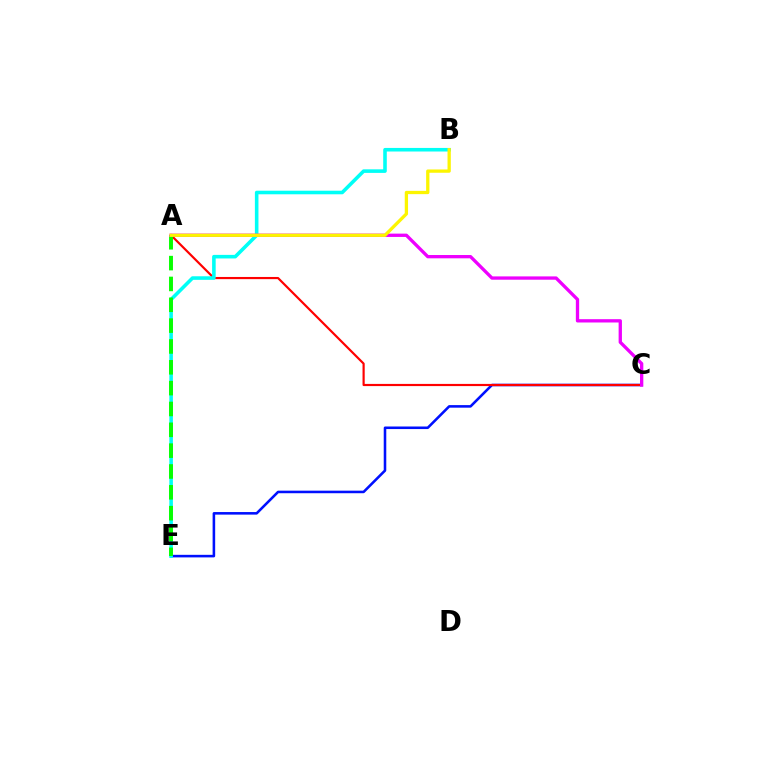{('C', 'E'): [{'color': '#0010ff', 'line_style': 'solid', 'thickness': 1.85}], ('A', 'C'): [{'color': '#ff0000', 'line_style': 'solid', 'thickness': 1.57}, {'color': '#ee00ff', 'line_style': 'solid', 'thickness': 2.38}], ('B', 'E'): [{'color': '#00fff6', 'line_style': 'solid', 'thickness': 2.58}], ('A', 'E'): [{'color': '#08ff00', 'line_style': 'dashed', 'thickness': 2.83}], ('A', 'B'): [{'color': '#fcf500', 'line_style': 'solid', 'thickness': 2.36}]}